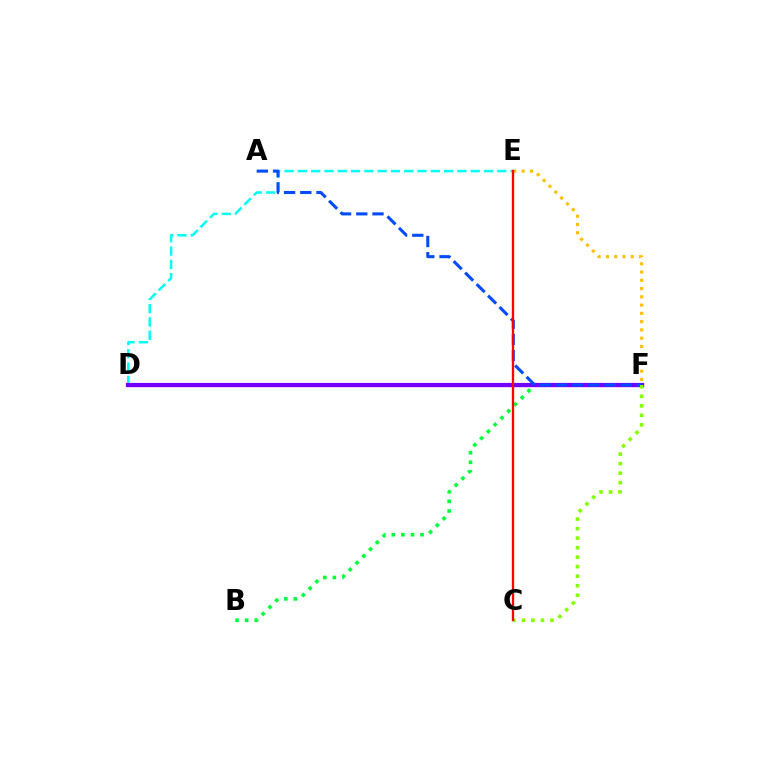{('D', 'E'): [{'color': '#00fff6', 'line_style': 'dashed', 'thickness': 1.81}], ('E', 'F'): [{'color': '#ffbd00', 'line_style': 'dotted', 'thickness': 2.25}], ('D', 'F'): [{'color': '#ff00cf', 'line_style': 'solid', 'thickness': 2.34}, {'color': '#7200ff', 'line_style': 'solid', 'thickness': 3.0}], ('B', 'F'): [{'color': '#00ff39', 'line_style': 'dotted', 'thickness': 2.6}], ('A', 'F'): [{'color': '#004bff', 'line_style': 'dashed', 'thickness': 2.2}], ('C', 'F'): [{'color': '#84ff00', 'line_style': 'dotted', 'thickness': 2.59}], ('C', 'E'): [{'color': '#ff0000', 'line_style': 'solid', 'thickness': 1.68}]}